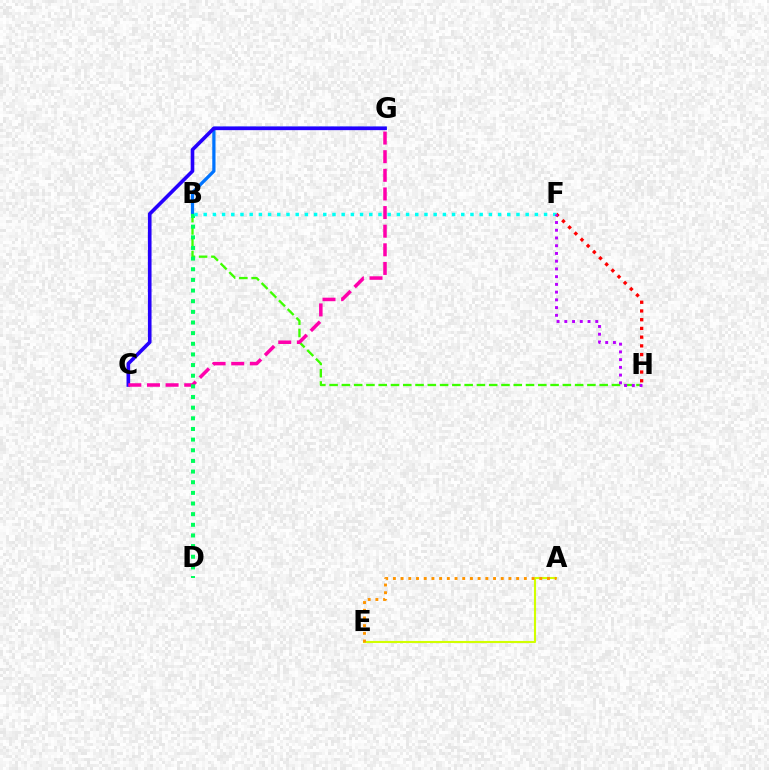{('B', 'G'): [{'color': '#0074ff', 'line_style': 'solid', 'thickness': 2.33}], ('C', 'G'): [{'color': '#2500ff', 'line_style': 'solid', 'thickness': 2.61}, {'color': '#ff00ac', 'line_style': 'dashed', 'thickness': 2.53}], ('B', 'H'): [{'color': '#3dff00', 'line_style': 'dashed', 'thickness': 1.67}], ('F', 'H'): [{'color': '#ff0000', 'line_style': 'dotted', 'thickness': 2.37}, {'color': '#b900ff', 'line_style': 'dotted', 'thickness': 2.1}], ('A', 'E'): [{'color': '#d1ff00', 'line_style': 'solid', 'thickness': 1.52}, {'color': '#ff9400', 'line_style': 'dotted', 'thickness': 2.09}], ('B', 'D'): [{'color': '#00ff5c', 'line_style': 'dotted', 'thickness': 2.89}], ('B', 'F'): [{'color': '#00fff6', 'line_style': 'dotted', 'thickness': 2.5}]}